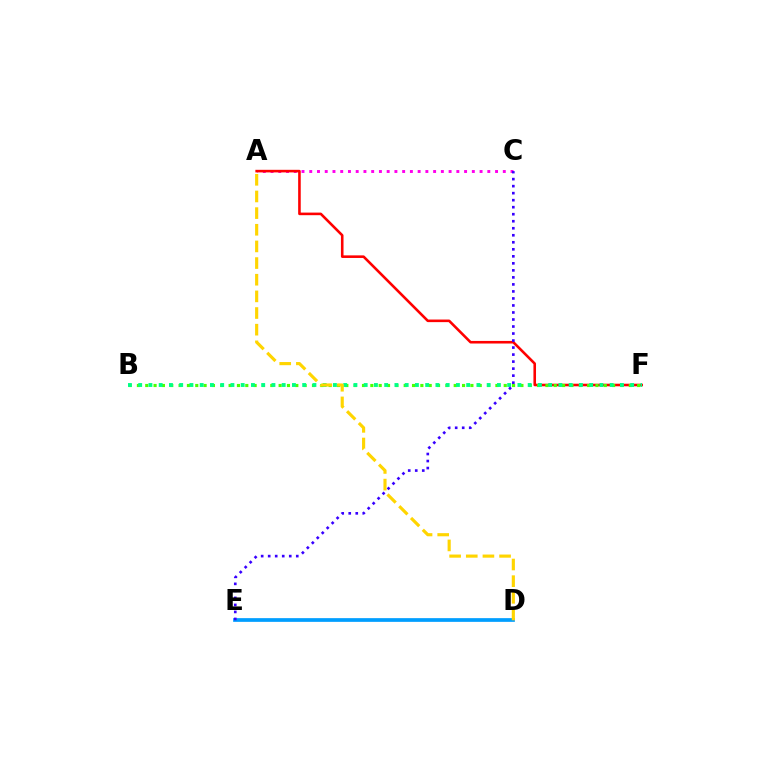{('A', 'C'): [{'color': '#ff00ed', 'line_style': 'dotted', 'thickness': 2.1}], ('D', 'E'): [{'color': '#009eff', 'line_style': 'solid', 'thickness': 2.67}], ('A', 'F'): [{'color': '#ff0000', 'line_style': 'solid', 'thickness': 1.86}], ('B', 'F'): [{'color': '#4fff00', 'line_style': 'dotted', 'thickness': 2.27}, {'color': '#00ff86', 'line_style': 'dotted', 'thickness': 2.78}], ('C', 'E'): [{'color': '#3700ff', 'line_style': 'dotted', 'thickness': 1.91}], ('A', 'D'): [{'color': '#ffd500', 'line_style': 'dashed', 'thickness': 2.26}]}